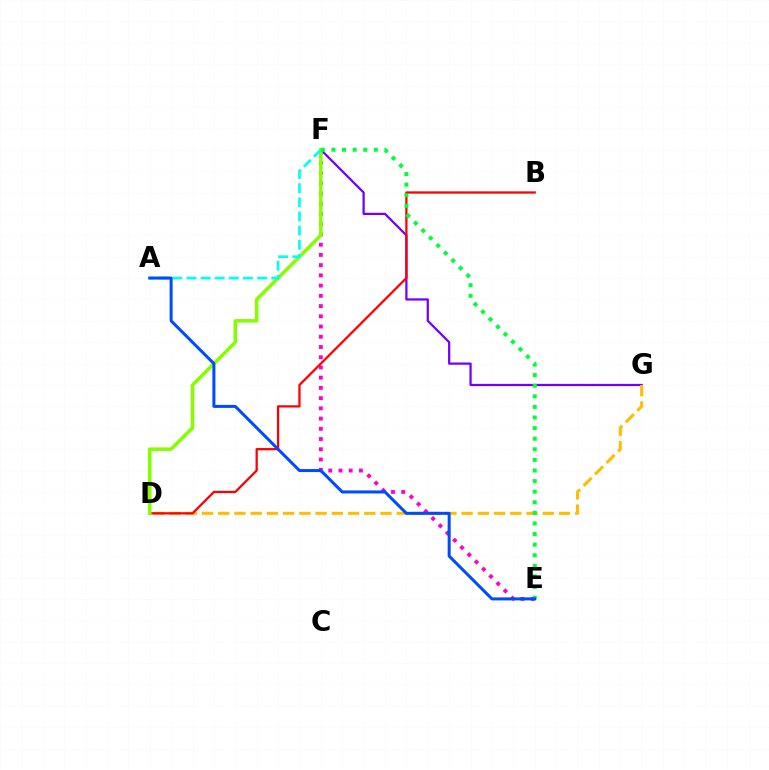{('F', 'G'): [{'color': '#7200ff', 'line_style': 'solid', 'thickness': 1.61}], ('E', 'F'): [{'color': '#ff00cf', 'line_style': 'dotted', 'thickness': 2.78}, {'color': '#00ff39', 'line_style': 'dotted', 'thickness': 2.88}], ('D', 'G'): [{'color': '#ffbd00', 'line_style': 'dashed', 'thickness': 2.2}], ('B', 'D'): [{'color': '#ff0000', 'line_style': 'solid', 'thickness': 1.63}], ('D', 'F'): [{'color': '#84ff00', 'line_style': 'solid', 'thickness': 2.55}], ('A', 'F'): [{'color': '#00fff6', 'line_style': 'dashed', 'thickness': 1.92}], ('A', 'E'): [{'color': '#004bff', 'line_style': 'solid', 'thickness': 2.17}]}